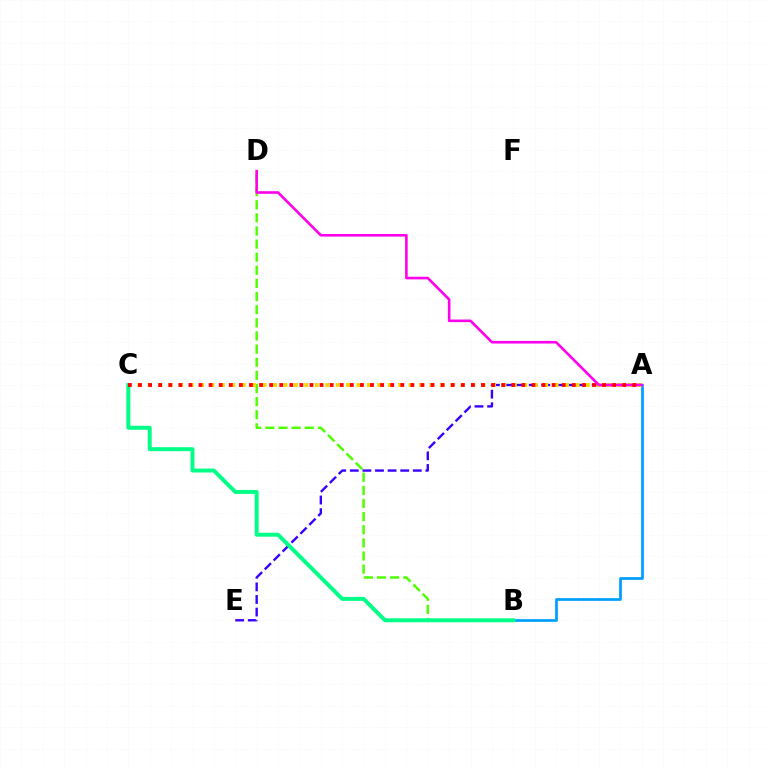{('A', 'B'): [{'color': '#009eff', 'line_style': 'solid', 'thickness': 1.96}], ('A', 'E'): [{'color': '#3700ff', 'line_style': 'dashed', 'thickness': 1.71}], ('B', 'D'): [{'color': '#4fff00', 'line_style': 'dashed', 'thickness': 1.78}], ('A', 'C'): [{'color': '#ffd500', 'line_style': 'dotted', 'thickness': 2.83}, {'color': '#ff0000', 'line_style': 'dotted', 'thickness': 2.74}], ('A', 'D'): [{'color': '#ff00ed', 'line_style': 'solid', 'thickness': 1.88}], ('B', 'C'): [{'color': '#00ff86', 'line_style': 'solid', 'thickness': 2.85}]}